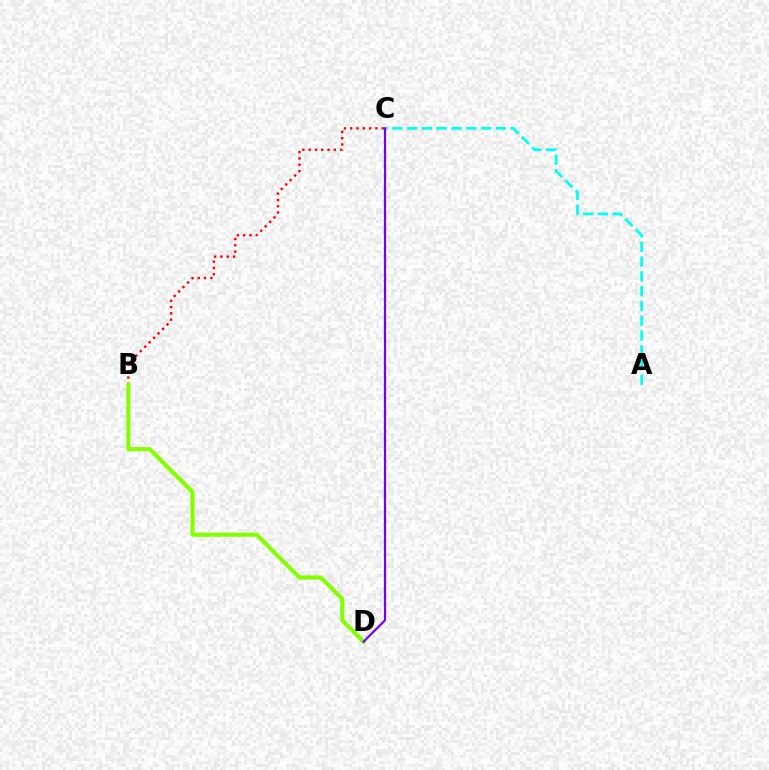{('A', 'C'): [{'color': '#00fff6', 'line_style': 'dashed', 'thickness': 2.01}], ('B', 'C'): [{'color': '#ff0000', 'line_style': 'dotted', 'thickness': 1.71}], ('B', 'D'): [{'color': '#84ff00', 'line_style': 'solid', 'thickness': 2.94}], ('C', 'D'): [{'color': '#7200ff', 'line_style': 'solid', 'thickness': 1.56}]}